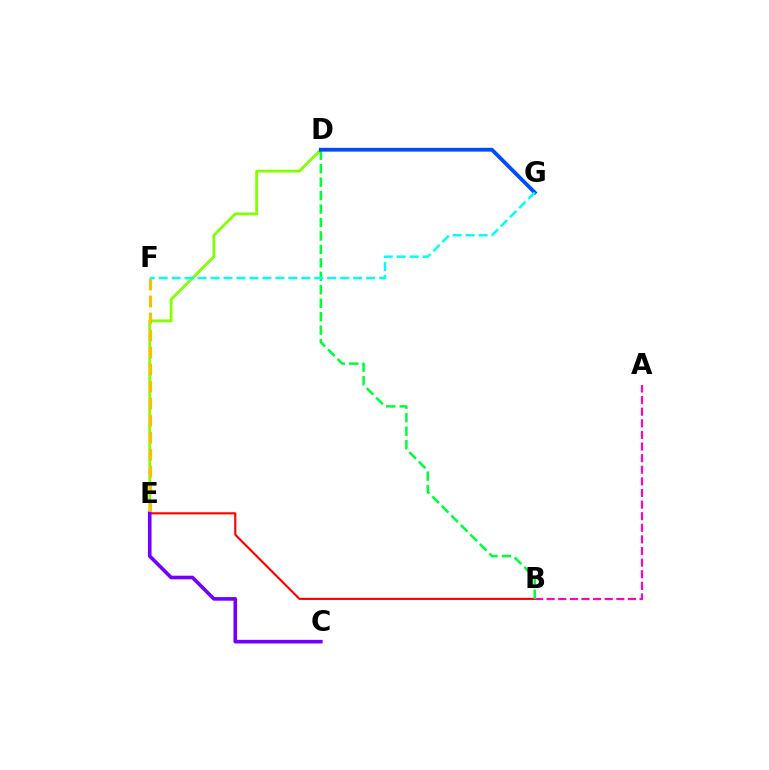{('B', 'E'): [{'color': '#ff0000', 'line_style': 'solid', 'thickness': 1.54}], ('A', 'B'): [{'color': '#ff00cf', 'line_style': 'dashed', 'thickness': 1.58}], ('D', 'E'): [{'color': '#84ff00', 'line_style': 'solid', 'thickness': 2.02}], ('C', 'E'): [{'color': '#7200ff', 'line_style': 'solid', 'thickness': 2.6}], ('B', 'D'): [{'color': '#00ff39', 'line_style': 'dashed', 'thickness': 1.83}], ('E', 'F'): [{'color': '#ffbd00', 'line_style': 'dashed', 'thickness': 2.31}], ('D', 'G'): [{'color': '#004bff', 'line_style': 'solid', 'thickness': 2.74}], ('F', 'G'): [{'color': '#00fff6', 'line_style': 'dashed', 'thickness': 1.76}]}